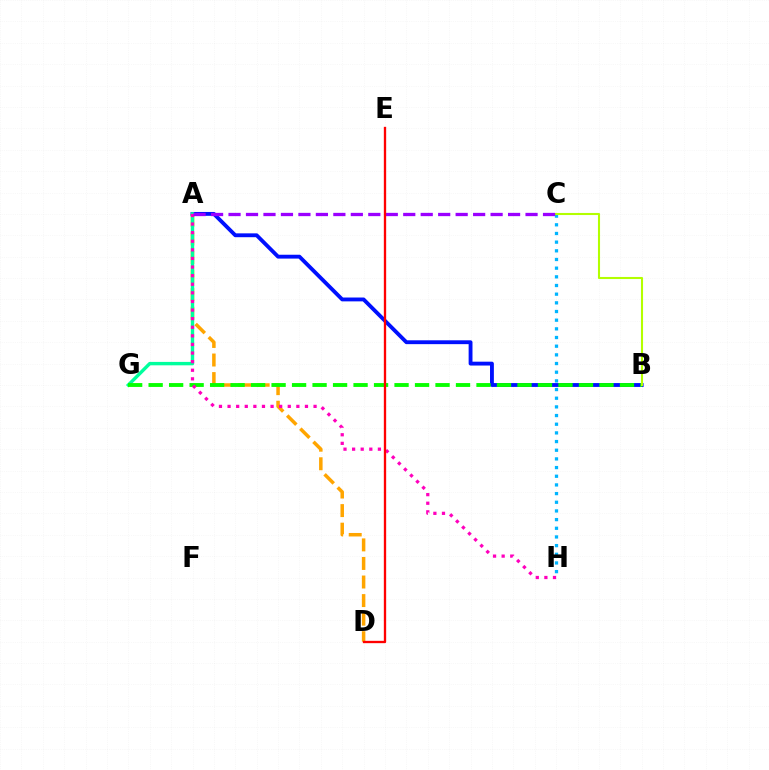{('C', 'H'): [{'color': '#00b5ff', 'line_style': 'dotted', 'thickness': 2.36}], ('A', 'D'): [{'color': '#ffa500', 'line_style': 'dashed', 'thickness': 2.52}], ('A', 'B'): [{'color': '#0010ff', 'line_style': 'solid', 'thickness': 2.77}], ('A', 'G'): [{'color': '#00ff9d', 'line_style': 'solid', 'thickness': 2.45}], ('B', 'G'): [{'color': '#08ff00', 'line_style': 'dashed', 'thickness': 2.78}], ('B', 'C'): [{'color': '#b3ff00', 'line_style': 'solid', 'thickness': 1.51}], ('A', 'H'): [{'color': '#ff00bd', 'line_style': 'dotted', 'thickness': 2.34}], ('A', 'C'): [{'color': '#9b00ff', 'line_style': 'dashed', 'thickness': 2.37}], ('D', 'E'): [{'color': '#ff0000', 'line_style': 'solid', 'thickness': 1.68}]}